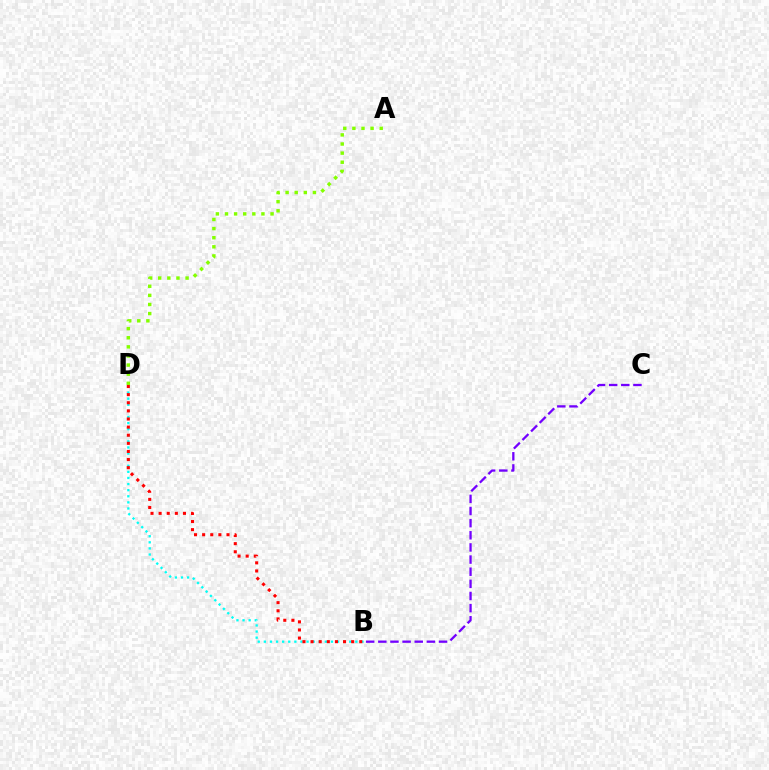{('B', 'D'): [{'color': '#00fff6', 'line_style': 'dotted', 'thickness': 1.66}, {'color': '#ff0000', 'line_style': 'dotted', 'thickness': 2.2}], ('B', 'C'): [{'color': '#7200ff', 'line_style': 'dashed', 'thickness': 1.65}], ('A', 'D'): [{'color': '#84ff00', 'line_style': 'dotted', 'thickness': 2.47}]}